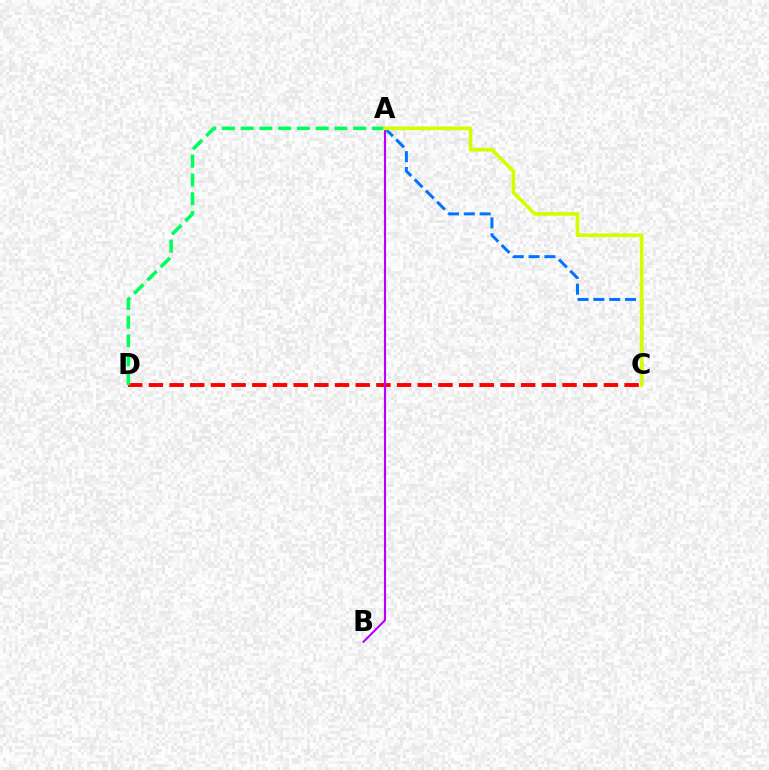{('A', 'C'): [{'color': '#0074ff', 'line_style': 'dashed', 'thickness': 2.15}, {'color': '#d1ff00', 'line_style': 'solid', 'thickness': 2.63}], ('C', 'D'): [{'color': '#ff0000', 'line_style': 'dashed', 'thickness': 2.81}], ('A', 'B'): [{'color': '#b900ff', 'line_style': 'solid', 'thickness': 1.53}], ('A', 'D'): [{'color': '#00ff5c', 'line_style': 'dashed', 'thickness': 2.55}]}